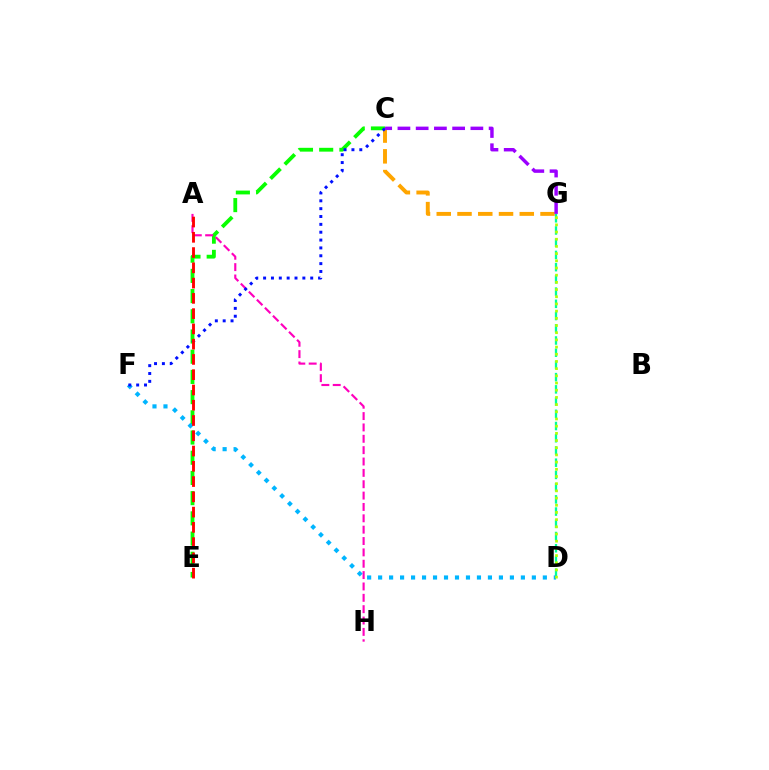{('D', 'G'): [{'color': '#00ff9d', 'line_style': 'dashed', 'thickness': 1.66}, {'color': '#b3ff00', 'line_style': 'dotted', 'thickness': 1.95}], ('C', 'E'): [{'color': '#08ff00', 'line_style': 'dashed', 'thickness': 2.74}], ('A', 'H'): [{'color': '#ff00bd', 'line_style': 'dashed', 'thickness': 1.54}], ('D', 'F'): [{'color': '#00b5ff', 'line_style': 'dotted', 'thickness': 2.98}], ('C', 'G'): [{'color': '#ffa500', 'line_style': 'dashed', 'thickness': 2.82}, {'color': '#9b00ff', 'line_style': 'dashed', 'thickness': 2.48}], ('C', 'F'): [{'color': '#0010ff', 'line_style': 'dotted', 'thickness': 2.13}], ('A', 'E'): [{'color': '#ff0000', 'line_style': 'dashed', 'thickness': 2.07}]}